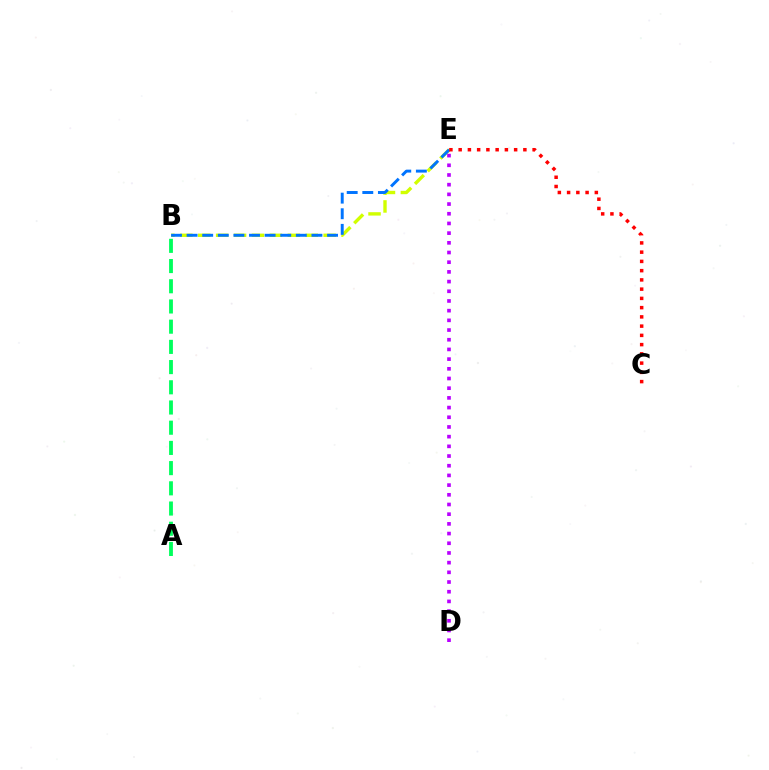{('B', 'E'): [{'color': '#d1ff00', 'line_style': 'dashed', 'thickness': 2.43}, {'color': '#0074ff', 'line_style': 'dashed', 'thickness': 2.12}], ('A', 'B'): [{'color': '#00ff5c', 'line_style': 'dashed', 'thickness': 2.75}], ('D', 'E'): [{'color': '#b900ff', 'line_style': 'dotted', 'thickness': 2.63}], ('C', 'E'): [{'color': '#ff0000', 'line_style': 'dotted', 'thickness': 2.51}]}